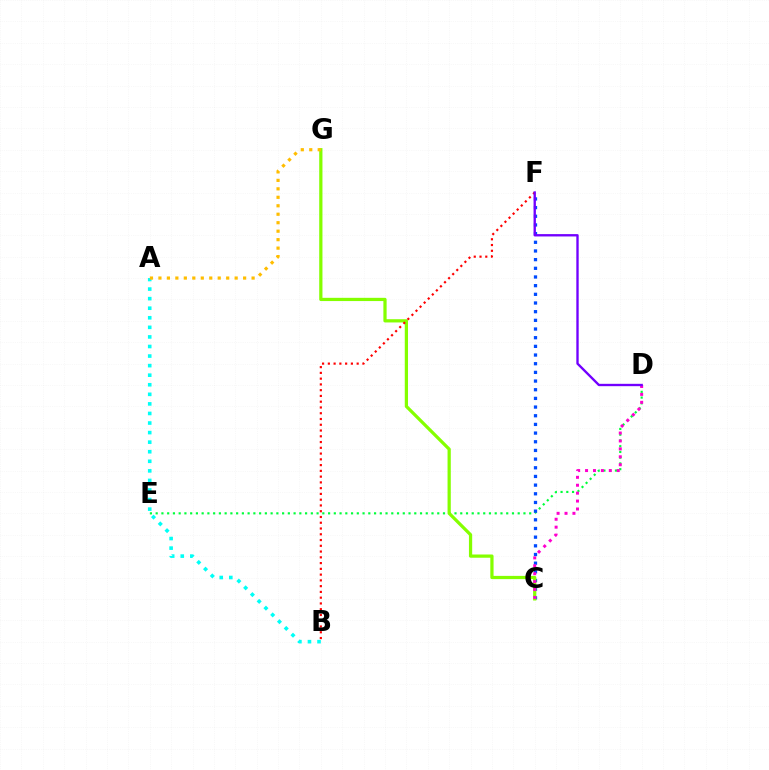{('A', 'B'): [{'color': '#00fff6', 'line_style': 'dotted', 'thickness': 2.6}], ('D', 'E'): [{'color': '#00ff39', 'line_style': 'dotted', 'thickness': 1.56}], ('C', 'F'): [{'color': '#004bff', 'line_style': 'dotted', 'thickness': 2.36}], ('C', 'G'): [{'color': '#84ff00', 'line_style': 'solid', 'thickness': 2.33}], ('A', 'G'): [{'color': '#ffbd00', 'line_style': 'dotted', 'thickness': 2.3}], ('C', 'D'): [{'color': '#ff00cf', 'line_style': 'dotted', 'thickness': 2.15}], ('B', 'F'): [{'color': '#ff0000', 'line_style': 'dotted', 'thickness': 1.57}], ('D', 'F'): [{'color': '#7200ff', 'line_style': 'solid', 'thickness': 1.69}]}